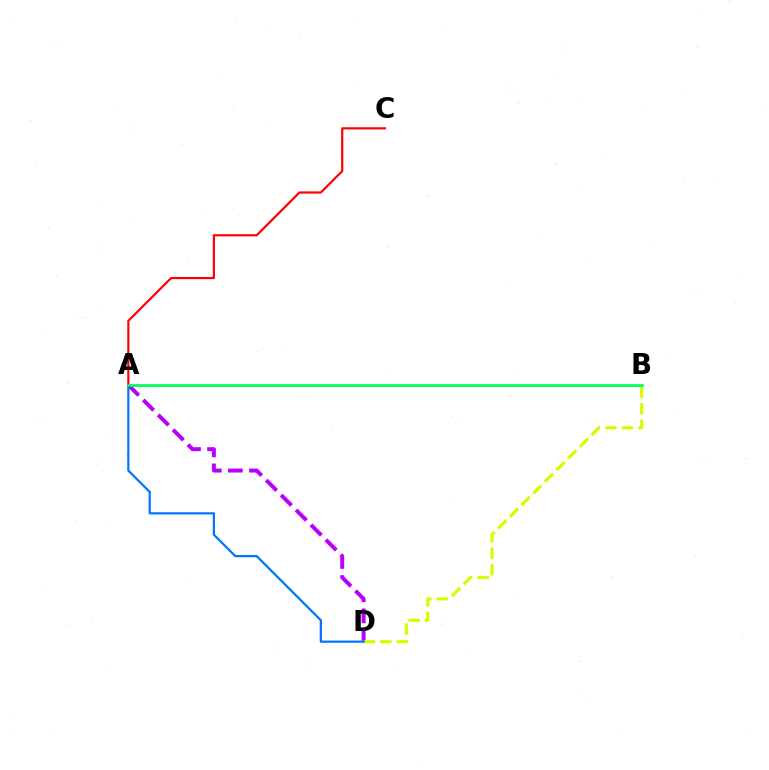{('A', 'D'): [{'color': '#b900ff', 'line_style': 'dashed', 'thickness': 2.87}, {'color': '#0074ff', 'line_style': 'solid', 'thickness': 1.6}], ('B', 'D'): [{'color': '#d1ff00', 'line_style': 'dashed', 'thickness': 2.25}], ('A', 'C'): [{'color': '#ff0000', 'line_style': 'solid', 'thickness': 1.57}], ('A', 'B'): [{'color': '#00ff5c', 'line_style': 'solid', 'thickness': 1.98}]}